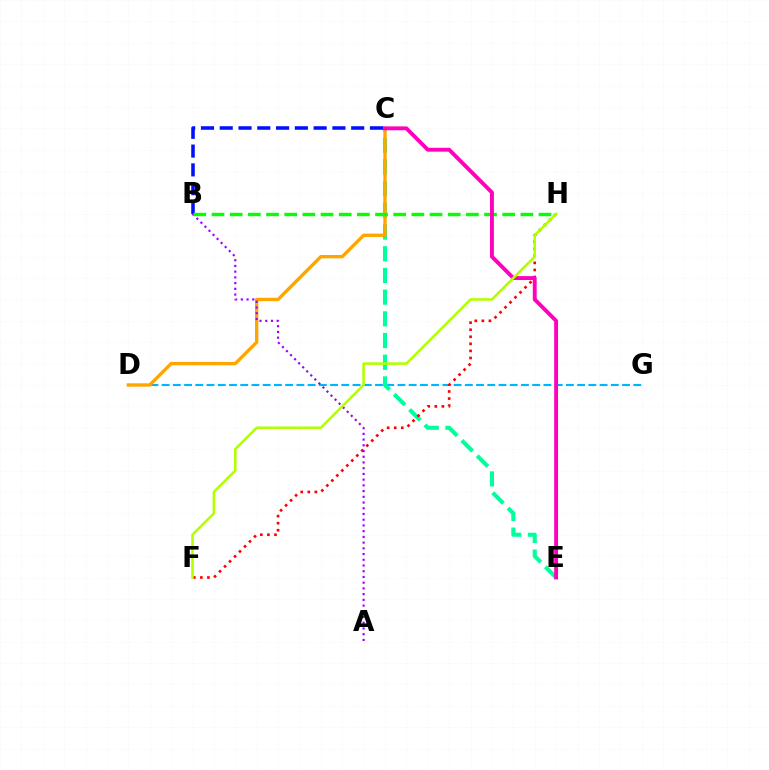{('D', 'G'): [{'color': '#00b5ff', 'line_style': 'dashed', 'thickness': 1.53}], ('C', 'E'): [{'color': '#00ff9d', 'line_style': 'dashed', 'thickness': 2.95}, {'color': '#ff00bd', 'line_style': 'solid', 'thickness': 2.79}], ('B', 'C'): [{'color': '#0010ff', 'line_style': 'dashed', 'thickness': 2.55}], ('F', 'H'): [{'color': '#ff0000', 'line_style': 'dotted', 'thickness': 1.92}, {'color': '#b3ff00', 'line_style': 'solid', 'thickness': 1.84}], ('C', 'D'): [{'color': '#ffa500', 'line_style': 'solid', 'thickness': 2.41}], ('A', 'B'): [{'color': '#9b00ff', 'line_style': 'dotted', 'thickness': 1.56}], ('B', 'H'): [{'color': '#08ff00', 'line_style': 'dashed', 'thickness': 2.47}]}